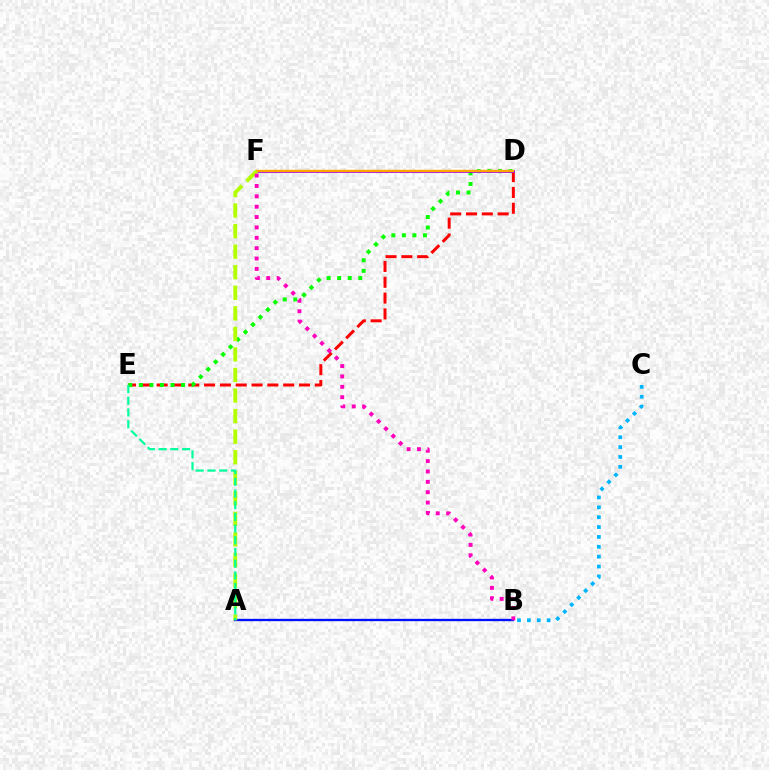{('D', 'E'): [{'color': '#ff0000', 'line_style': 'dashed', 'thickness': 2.15}, {'color': '#08ff00', 'line_style': 'dotted', 'thickness': 2.87}], ('A', 'B'): [{'color': '#0010ff', 'line_style': 'solid', 'thickness': 1.67}], ('D', 'F'): [{'color': '#9b00ff', 'line_style': 'solid', 'thickness': 2.05}, {'color': '#ffa500', 'line_style': 'solid', 'thickness': 1.74}], ('B', 'C'): [{'color': '#00b5ff', 'line_style': 'dotted', 'thickness': 2.68}], ('A', 'F'): [{'color': '#b3ff00', 'line_style': 'dashed', 'thickness': 2.79}], ('B', 'F'): [{'color': '#ff00bd', 'line_style': 'dotted', 'thickness': 2.82}], ('A', 'E'): [{'color': '#00ff9d', 'line_style': 'dashed', 'thickness': 1.59}]}